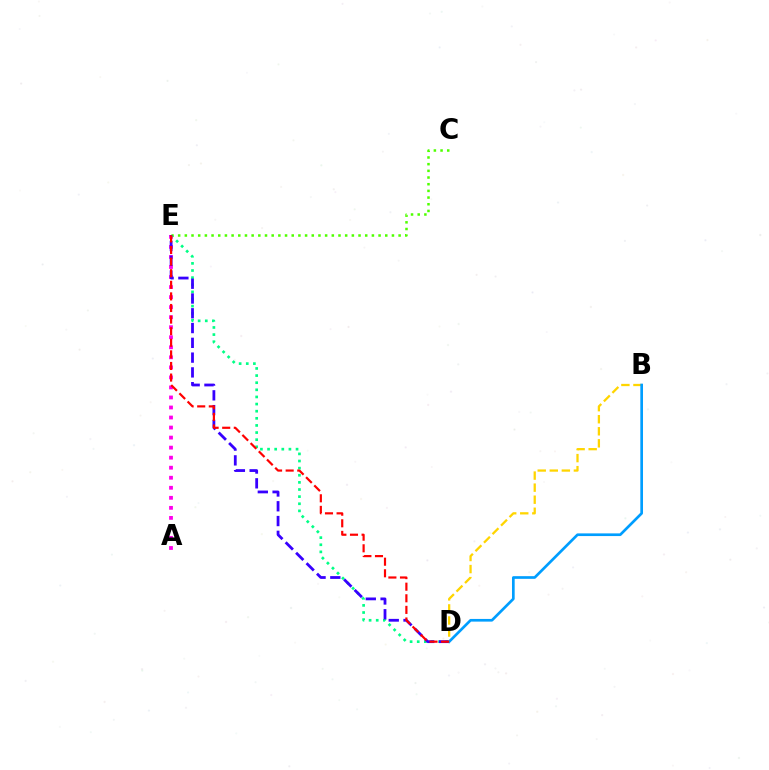{('D', 'E'): [{'color': '#00ff86', 'line_style': 'dotted', 'thickness': 1.94}, {'color': '#3700ff', 'line_style': 'dashed', 'thickness': 2.01}, {'color': '#ff0000', 'line_style': 'dashed', 'thickness': 1.58}], ('A', 'E'): [{'color': '#ff00ed', 'line_style': 'dotted', 'thickness': 2.73}], ('C', 'E'): [{'color': '#4fff00', 'line_style': 'dotted', 'thickness': 1.82}], ('B', 'D'): [{'color': '#ffd500', 'line_style': 'dashed', 'thickness': 1.64}, {'color': '#009eff', 'line_style': 'solid', 'thickness': 1.93}]}